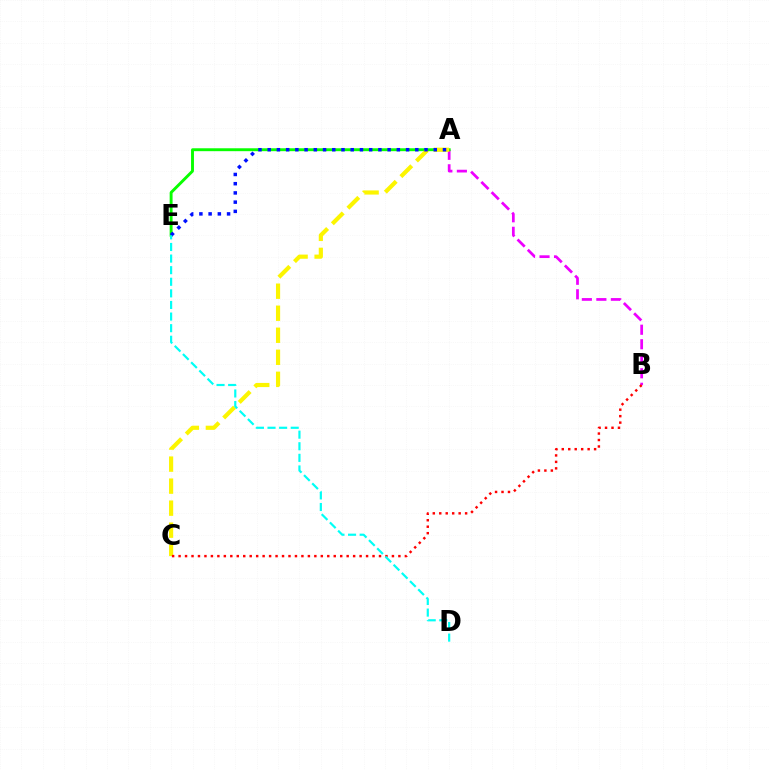{('A', 'B'): [{'color': '#ee00ff', 'line_style': 'dashed', 'thickness': 1.97}], ('A', 'E'): [{'color': '#08ff00', 'line_style': 'solid', 'thickness': 2.09}, {'color': '#0010ff', 'line_style': 'dotted', 'thickness': 2.51}], ('A', 'C'): [{'color': '#fcf500', 'line_style': 'dashed', 'thickness': 2.99}], ('B', 'C'): [{'color': '#ff0000', 'line_style': 'dotted', 'thickness': 1.76}], ('D', 'E'): [{'color': '#00fff6', 'line_style': 'dashed', 'thickness': 1.58}]}